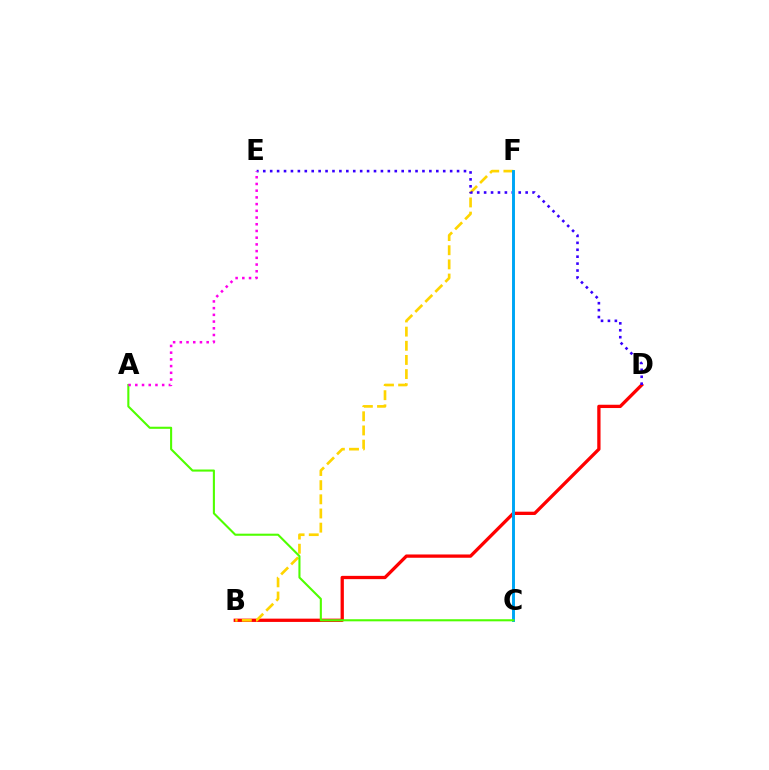{('B', 'D'): [{'color': '#ff0000', 'line_style': 'solid', 'thickness': 2.37}], ('B', 'F'): [{'color': '#ffd500', 'line_style': 'dashed', 'thickness': 1.92}], ('D', 'E'): [{'color': '#3700ff', 'line_style': 'dotted', 'thickness': 1.88}], ('C', 'F'): [{'color': '#00ff86', 'line_style': 'solid', 'thickness': 2.01}, {'color': '#009eff', 'line_style': 'solid', 'thickness': 1.94}], ('A', 'C'): [{'color': '#4fff00', 'line_style': 'solid', 'thickness': 1.51}], ('A', 'E'): [{'color': '#ff00ed', 'line_style': 'dotted', 'thickness': 1.82}]}